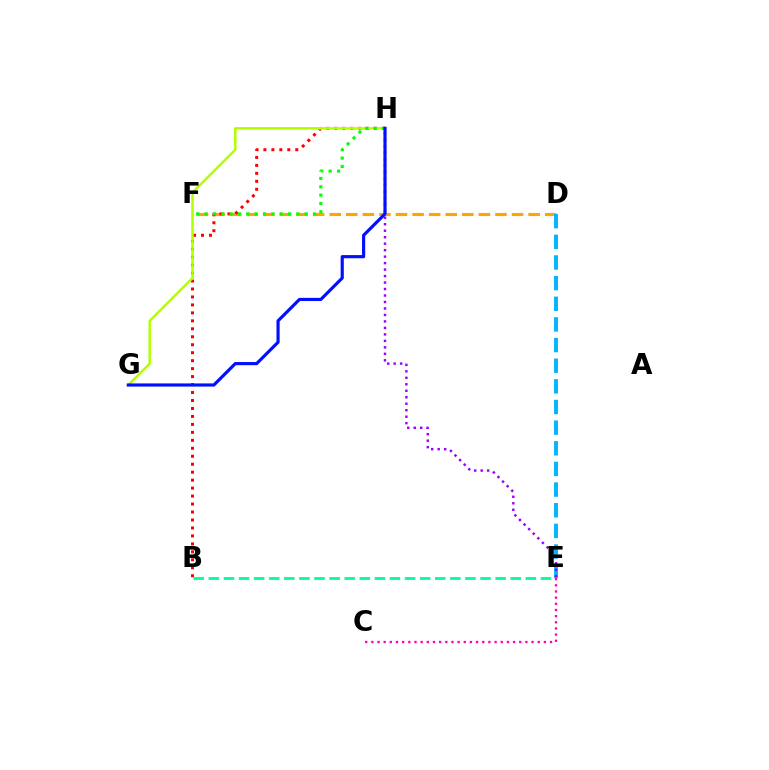{('D', 'F'): [{'color': '#ffa500', 'line_style': 'dashed', 'thickness': 2.25}], ('B', 'H'): [{'color': '#ff0000', 'line_style': 'dotted', 'thickness': 2.16}], ('D', 'E'): [{'color': '#00b5ff', 'line_style': 'dashed', 'thickness': 2.8}], ('G', 'H'): [{'color': '#b3ff00', 'line_style': 'solid', 'thickness': 1.81}, {'color': '#0010ff', 'line_style': 'solid', 'thickness': 2.27}], ('E', 'H'): [{'color': '#9b00ff', 'line_style': 'dotted', 'thickness': 1.76}], ('F', 'H'): [{'color': '#08ff00', 'line_style': 'dotted', 'thickness': 2.27}], ('B', 'E'): [{'color': '#00ff9d', 'line_style': 'dashed', 'thickness': 2.05}], ('C', 'E'): [{'color': '#ff00bd', 'line_style': 'dotted', 'thickness': 1.67}]}